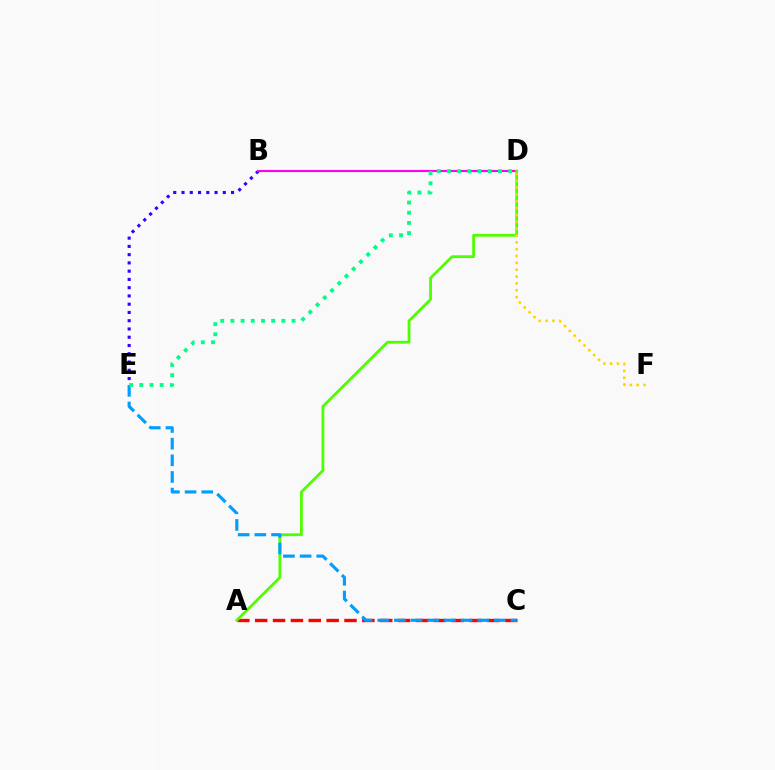{('B', 'E'): [{'color': '#3700ff', 'line_style': 'dotted', 'thickness': 2.24}], ('A', 'C'): [{'color': '#ff0000', 'line_style': 'dashed', 'thickness': 2.43}], ('B', 'D'): [{'color': '#ff00ed', 'line_style': 'solid', 'thickness': 1.53}], ('A', 'D'): [{'color': '#4fff00', 'line_style': 'solid', 'thickness': 2.0}], ('C', 'E'): [{'color': '#009eff', 'line_style': 'dashed', 'thickness': 2.26}], ('D', 'E'): [{'color': '#00ff86', 'line_style': 'dotted', 'thickness': 2.77}], ('D', 'F'): [{'color': '#ffd500', 'line_style': 'dotted', 'thickness': 1.86}]}